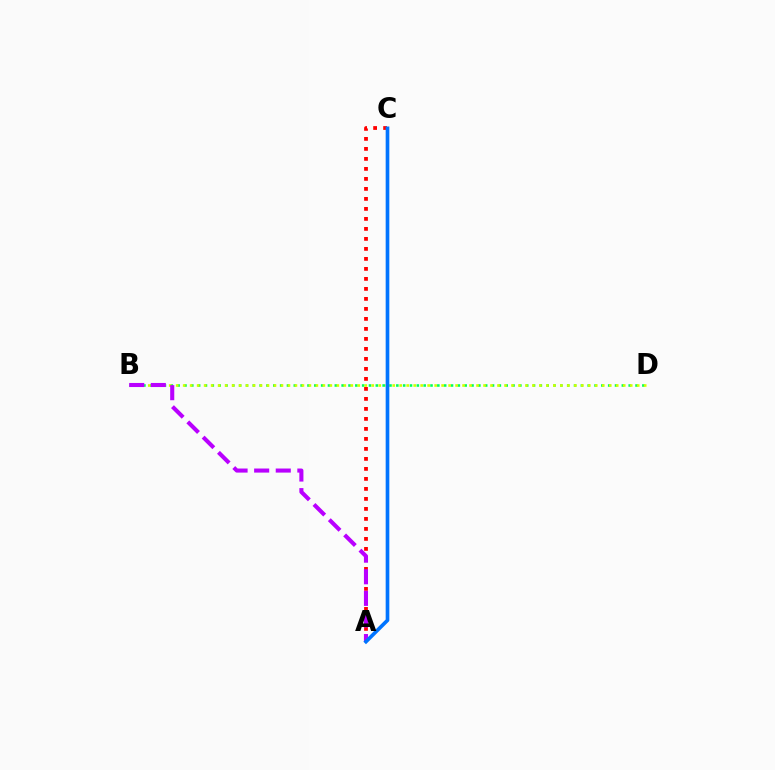{('B', 'D'): [{'color': '#00ff5c', 'line_style': 'dotted', 'thickness': 1.86}, {'color': '#d1ff00', 'line_style': 'dotted', 'thickness': 1.9}], ('A', 'C'): [{'color': '#ff0000', 'line_style': 'dotted', 'thickness': 2.72}, {'color': '#0074ff', 'line_style': 'solid', 'thickness': 2.63}], ('A', 'B'): [{'color': '#b900ff', 'line_style': 'dashed', 'thickness': 2.93}]}